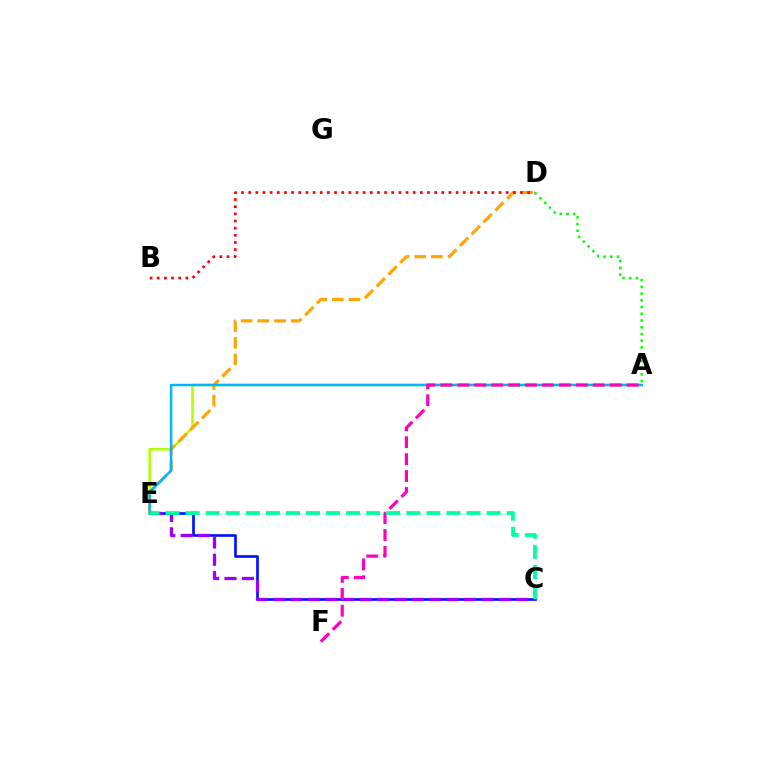{('C', 'E'): [{'color': '#0010ff', 'line_style': 'solid', 'thickness': 1.92}, {'color': '#9b00ff', 'line_style': 'dashed', 'thickness': 2.36}, {'color': '#00ff9d', 'line_style': 'dashed', 'thickness': 2.73}], ('A', 'E'): [{'color': '#b3ff00', 'line_style': 'solid', 'thickness': 1.86}, {'color': '#00b5ff', 'line_style': 'solid', 'thickness': 1.76}], ('D', 'E'): [{'color': '#ffa500', 'line_style': 'dashed', 'thickness': 2.27}], ('B', 'D'): [{'color': '#ff0000', 'line_style': 'dotted', 'thickness': 1.94}], ('A', 'D'): [{'color': '#08ff00', 'line_style': 'dotted', 'thickness': 1.83}], ('A', 'F'): [{'color': '#ff00bd', 'line_style': 'dashed', 'thickness': 2.3}]}